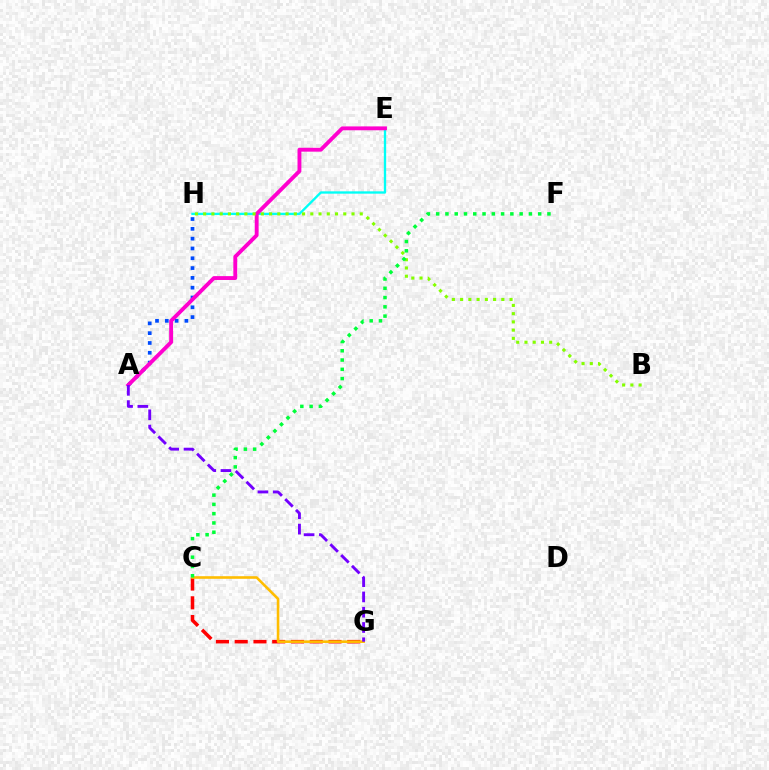{('E', 'H'): [{'color': '#00fff6', 'line_style': 'solid', 'thickness': 1.68}], ('A', 'H'): [{'color': '#004bff', 'line_style': 'dotted', 'thickness': 2.66}], ('A', 'E'): [{'color': '#ff00cf', 'line_style': 'solid', 'thickness': 2.78}], ('B', 'H'): [{'color': '#84ff00', 'line_style': 'dotted', 'thickness': 2.24}], ('C', 'G'): [{'color': '#ff0000', 'line_style': 'dashed', 'thickness': 2.55}, {'color': '#ffbd00', 'line_style': 'solid', 'thickness': 1.88}], ('C', 'F'): [{'color': '#00ff39', 'line_style': 'dotted', 'thickness': 2.52}], ('A', 'G'): [{'color': '#7200ff', 'line_style': 'dashed', 'thickness': 2.08}]}